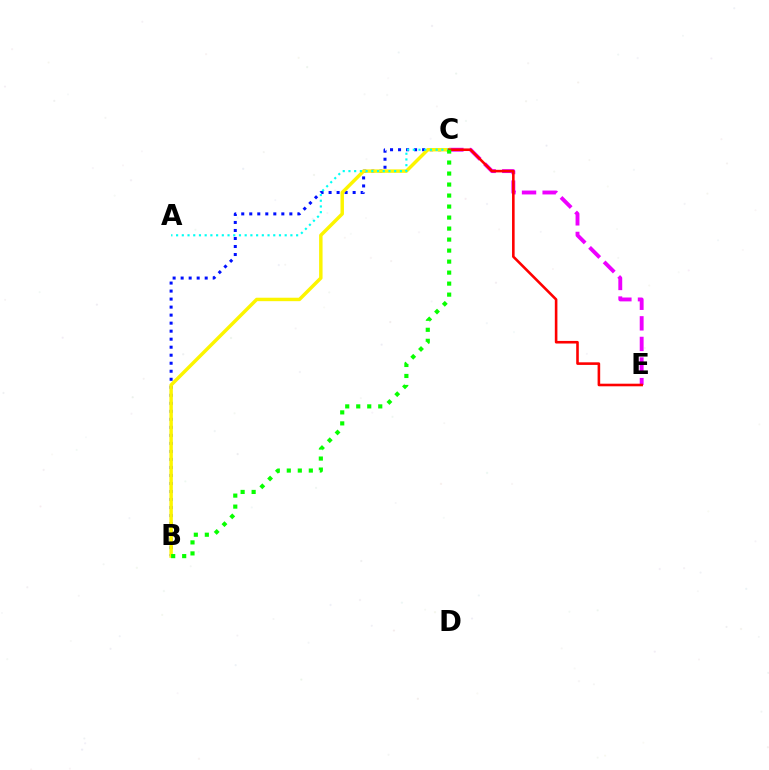{('C', 'E'): [{'color': '#ee00ff', 'line_style': 'dashed', 'thickness': 2.8}, {'color': '#ff0000', 'line_style': 'solid', 'thickness': 1.87}], ('B', 'C'): [{'color': '#0010ff', 'line_style': 'dotted', 'thickness': 2.18}, {'color': '#fcf500', 'line_style': 'solid', 'thickness': 2.49}, {'color': '#08ff00', 'line_style': 'dotted', 'thickness': 2.99}], ('A', 'C'): [{'color': '#00fff6', 'line_style': 'dotted', 'thickness': 1.55}]}